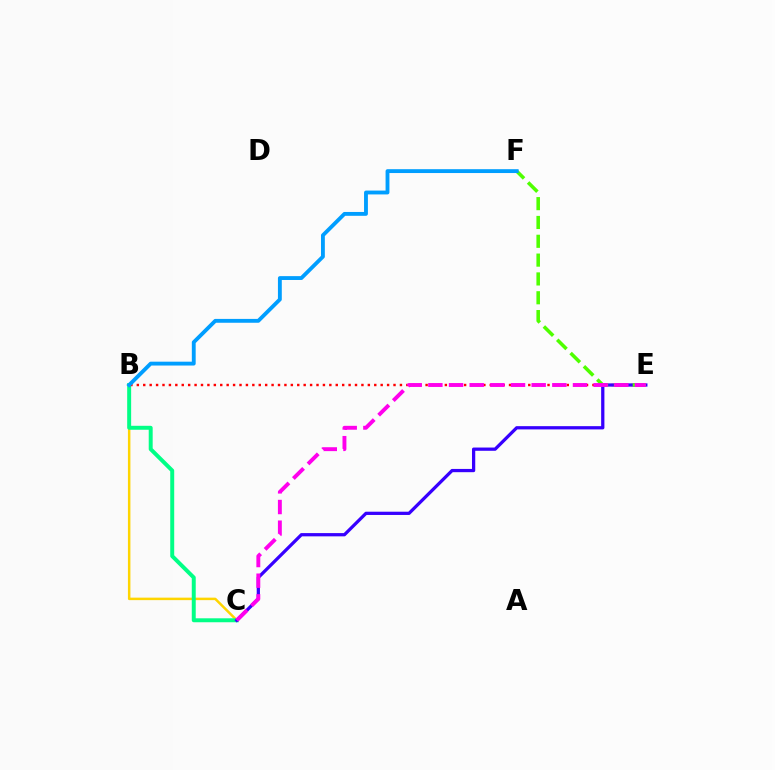{('B', 'C'): [{'color': '#ffd500', 'line_style': 'solid', 'thickness': 1.79}, {'color': '#00ff86', 'line_style': 'solid', 'thickness': 2.85}], ('B', 'E'): [{'color': '#ff0000', 'line_style': 'dotted', 'thickness': 1.74}], ('C', 'E'): [{'color': '#3700ff', 'line_style': 'solid', 'thickness': 2.34}, {'color': '#ff00ed', 'line_style': 'dashed', 'thickness': 2.81}], ('E', 'F'): [{'color': '#4fff00', 'line_style': 'dashed', 'thickness': 2.56}], ('B', 'F'): [{'color': '#009eff', 'line_style': 'solid', 'thickness': 2.77}]}